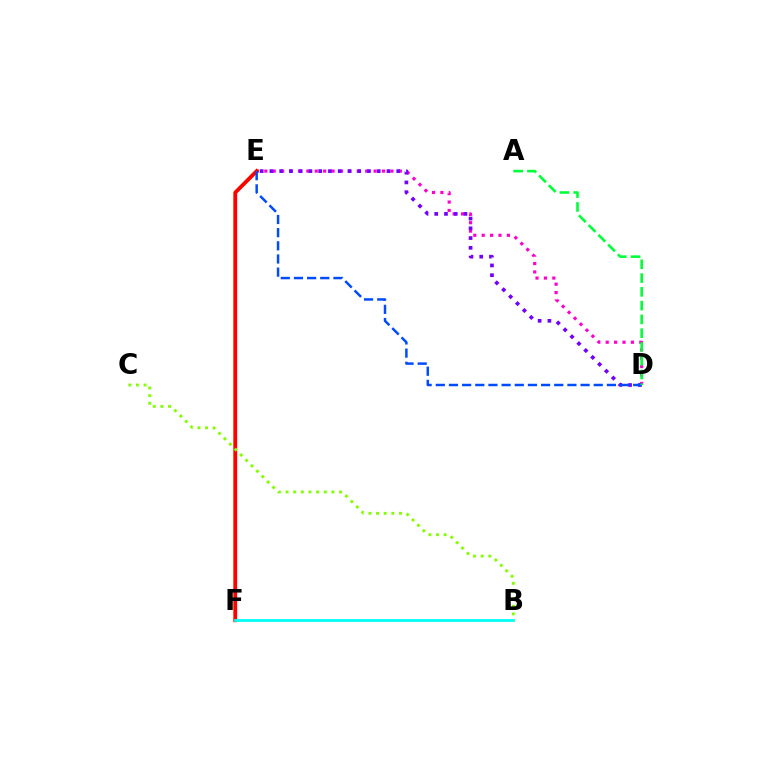{('D', 'E'): [{'color': '#ff00cf', 'line_style': 'dotted', 'thickness': 2.28}, {'color': '#7200ff', 'line_style': 'dotted', 'thickness': 2.65}, {'color': '#004bff', 'line_style': 'dashed', 'thickness': 1.79}], ('E', 'F'): [{'color': '#ffbd00', 'line_style': 'solid', 'thickness': 2.44}, {'color': '#ff0000', 'line_style': 'solid', 'thickness': 2.7}], ('B', 'F'): [{'color': '#00fff6', 'line_style': 'solid', 'thickness': 2.0}], ('B', 'C'): [{'color': '#84ff00', 'line_style': 'dotted', 'thickness': 2.08}], ('A', 'D'): [{'color': '#00ff39', 'line_style': 'dashed', 'thickness': 1.87}]}